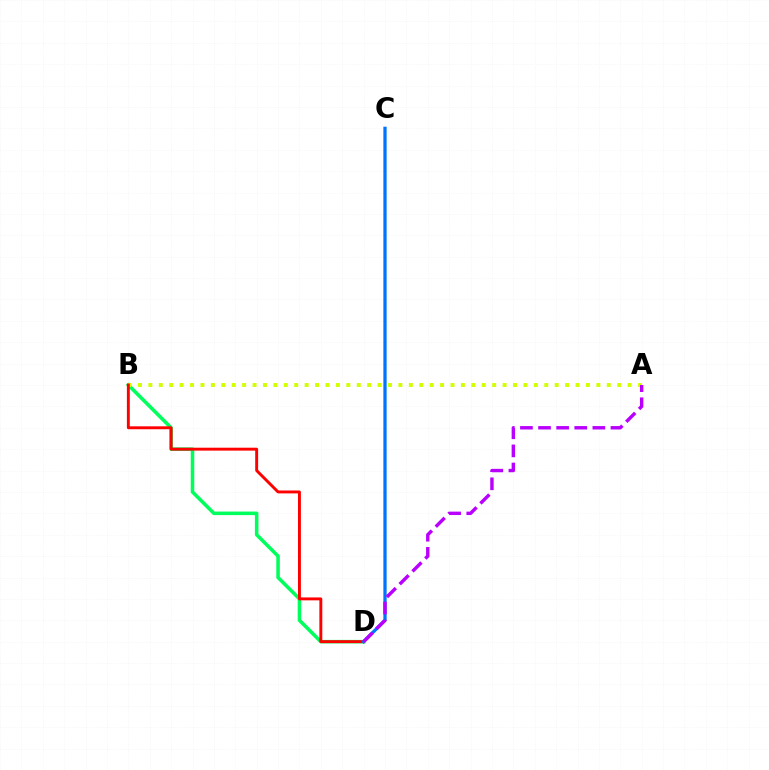{('B', 'D'): [{'color': '#00ff5c', 'line_style': 'solid', 'thickness': 2.55}, {'color': '#ff0000', 'line_style': 'solid', 'thickness': 2.1}], ('A', 'B'): [{'color': '#d1ff00', 'line_style': 'dotted', 'thickness': 2.83}], ('C', 'D'): [{'color': '#0074ff', 'line_style': 'solid', 'thickness': 2.34}], ('A', 'D'): [{'color': '#b900ff', 'line_style': 'dashed', 'thickness': 2.46}]}